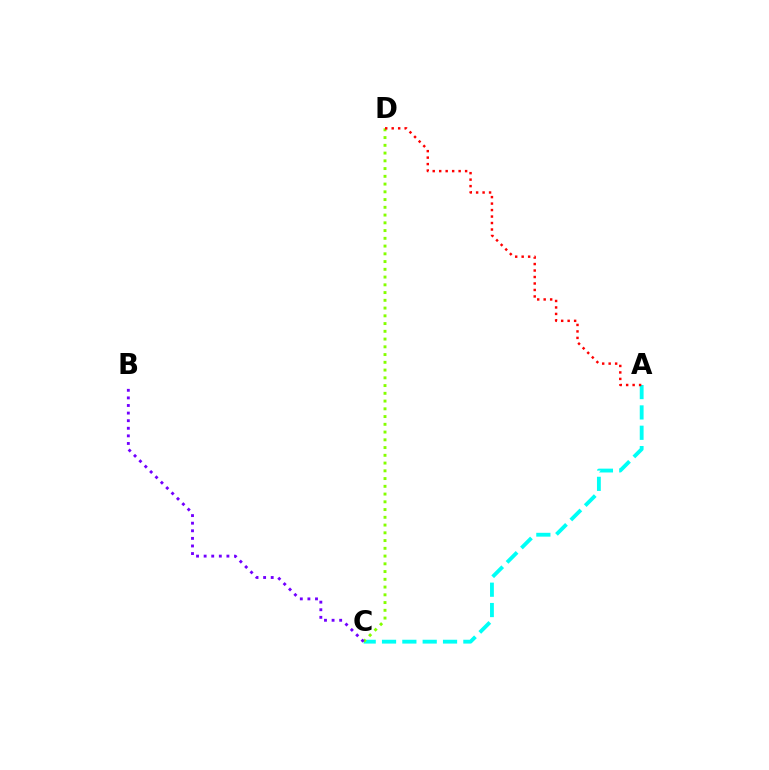{('A', 'C'): [{'color': '#00fff6', 'line_style': 'dashed', 'thickness': 2.76}], ('C', 'D'): [{'color': '#84ff00', 'line_style': 'dotted', 'thickness': 2.11}], ('B', 'C'): [{'color': '#7200ff', 'line_style': 'dotted', 'thickness': 2.06}], ('A', 'D'): [{'color': '#ff0000', 'line_style': 'dotted', 'thickness': 1.76}]}